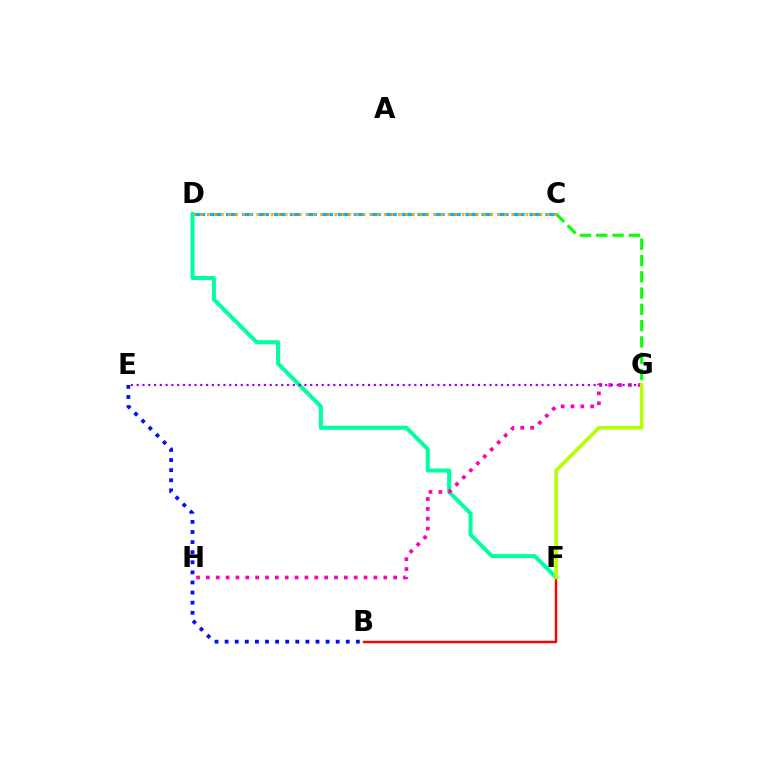{('C', 'D'): [{'color': '#00b5ff', 'line_style': 'dashed', 'thickness': 2.17}, {'color': '#ffa500', 'line_style': 'dotted', 'thickness': 1.92}], ('B', 'E'): [{'color': '#0010ff', 'line_style': 'dotted', 'thickness': 2.74}], ('D', 'F'): [{'color': '#00ff9d', 'line_style': 'solid', 'thickness': 2.89}], ('C', 'G'): [{'color': '#08ff00', 'line_style': 'dashed', 'thickness': 2.21}], ('G', 'H'): [{'color': '#ff00bd', 'line_style': 'dotted', 'thickness': 2.68}], ('E', 'G'): [{'color': '#9b00ff', 'line_style': 'dotted', 'thickness': 1.57}], ('B', 'F'): [{'color': '#ff0000', 'line_style': 'solid', 'thickness': 1.76}], ('F', 'G'): [{'color': '#b3ff00', 'line_style': 'solid', 'thickness': 2.59}]}